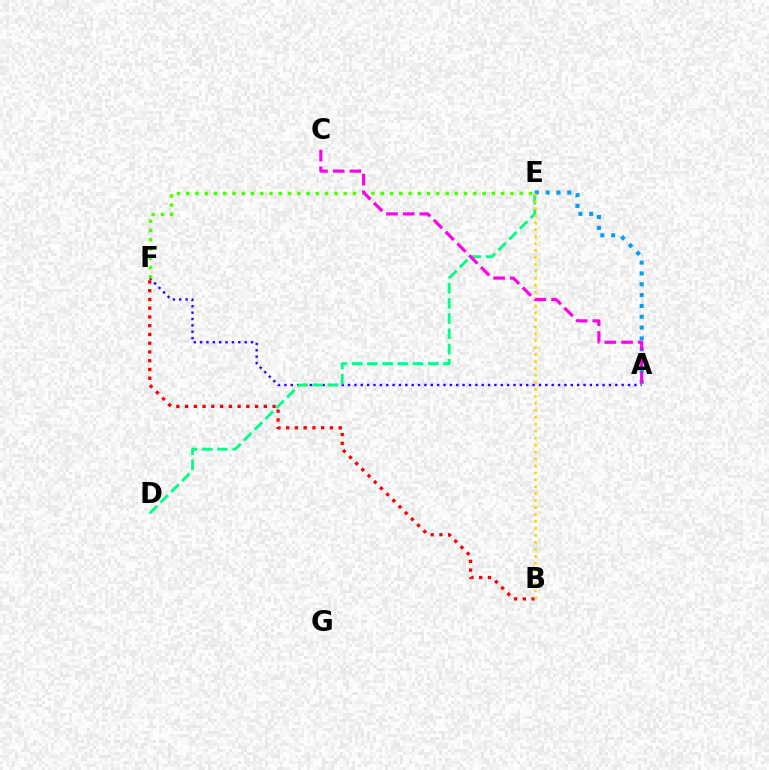{('A', 'F'): [{'color': '#3700ff', 'line_style': 'dotted', 'thickness': 1.73}], ('E', 'F'): [{'color': '#4fff00', 'line_style': 'dotted', 'thickness': 2.52}], ('A', 'E'): [{'color': '#009eff', 'line_style': 'dotted', 'thickness': 2.94}], ('B', 'F'): [{'color': '#ff0000', 'line_style': 'dotted', 'thickness': 2.38}], ('D', 'E'): [{'color': '#00ff86', 'line_style': 'dashed', 'thickness': 2.07}], ('B', 'E'): [{'color': '#ffd500', 'line_style': 'dotted', 'thickness': 1.89}], ('A', 'C'): [{'color': '#ff00ed', 'line_style': 'dashed', 'thickness': 2.27}]}